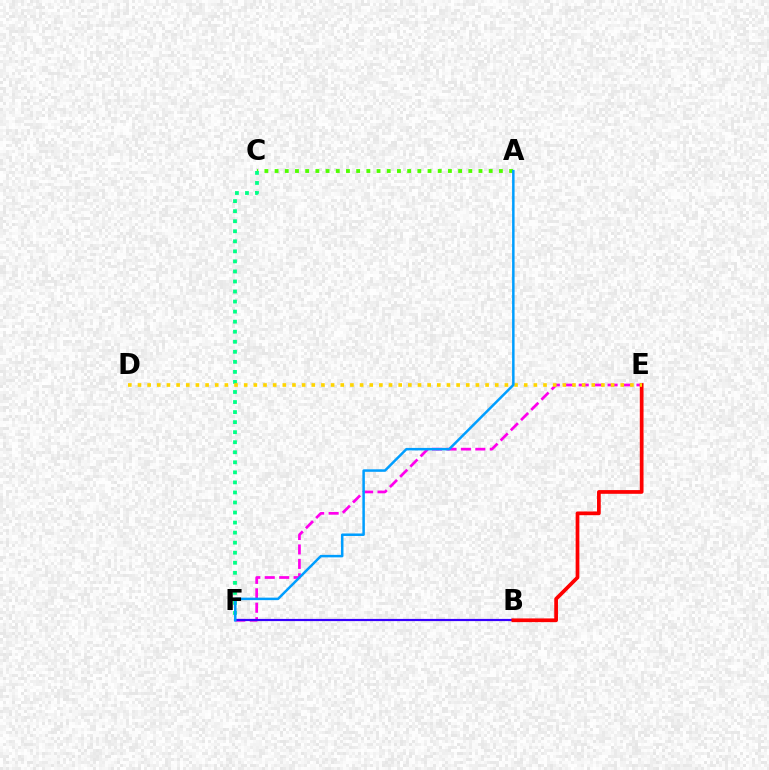{('E', 'F'): [{'color': '#ff00ed', 'line_style': 'dashed', 'thickness': 1.96}], ('B', 'F'): [{'color': '#3700ff', 'line_style': 'solid', 'thickness': 1.58}], ('A', 'C'): [{'color': '#4fff00', 'line_style': 'dotted', 'thickness': 2.77}], ('C', 'F'): [{'color': '#00ff86', 'line_style': 'dotted', 'thickness': 2.73}], ('B', 'E'): [{'color': '#ff0000', 'line_style': 'solid', 'thickness': 2.68}], ('D', 'E'): [{'color': '#ffd500', 'line_style': 'dotted', 'thickness': 2.62}], ('A', 'F'): [{'color': '#009eff', 'line_style': 'solid', 'thickness': 1.8}]}